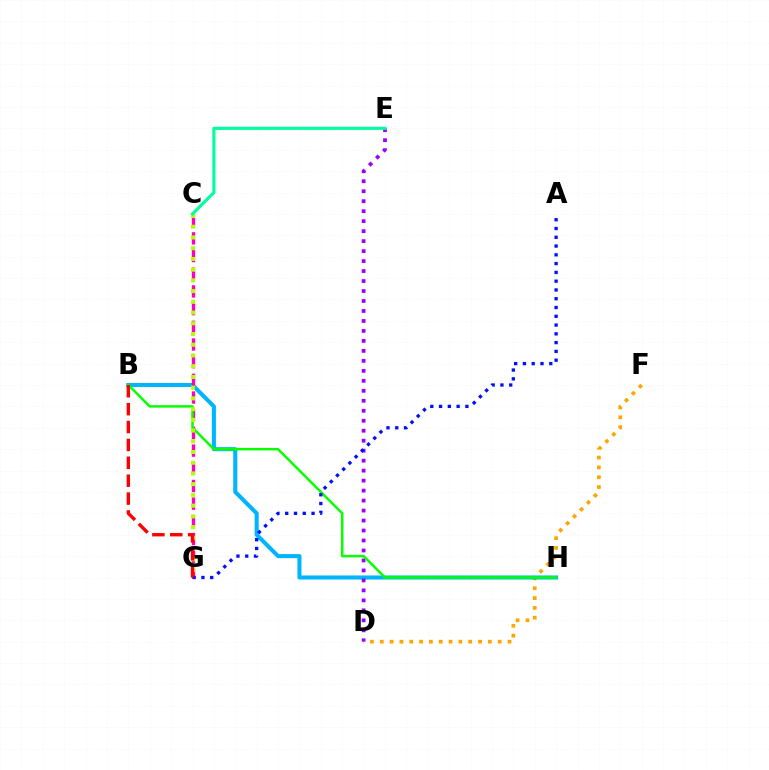{('D', 'F'): [{'color': '#ffa500', 'line_style': 'dotted', 'thickness': 2.67}], ('B', 'H'): [{'color': '#00b5ff', 'line_style': 'solid', 'thickness': 2.92}, {'color': '#08ff00', 'line_style': 'solid', 'thickness': 1.79}], ('C', 'G'): [{'color': '#ff00bd', 'line_style': 'dashed', 'thickness': 2.4}, {'color': '#b3ff00', 'line_style': 'dotted', 'thickness': 2.91}], ('D', 'E'): [{'color': '#9b00ff', 'line_style': 'dotted', 'thickness': 2.71}], ('A', 'G'): [{'color': '#0010ff', 'line_style': 'dotted', 'thickness': 2.39}], ('C', 'E'): [{'color': '#00ff9d', 'line_style': 'solid', 'thickness': 2.26}], ('B', 'G'): [{'color': '#ff0000', 'line_style': 'dashed', 'thickness': 2.43}]}